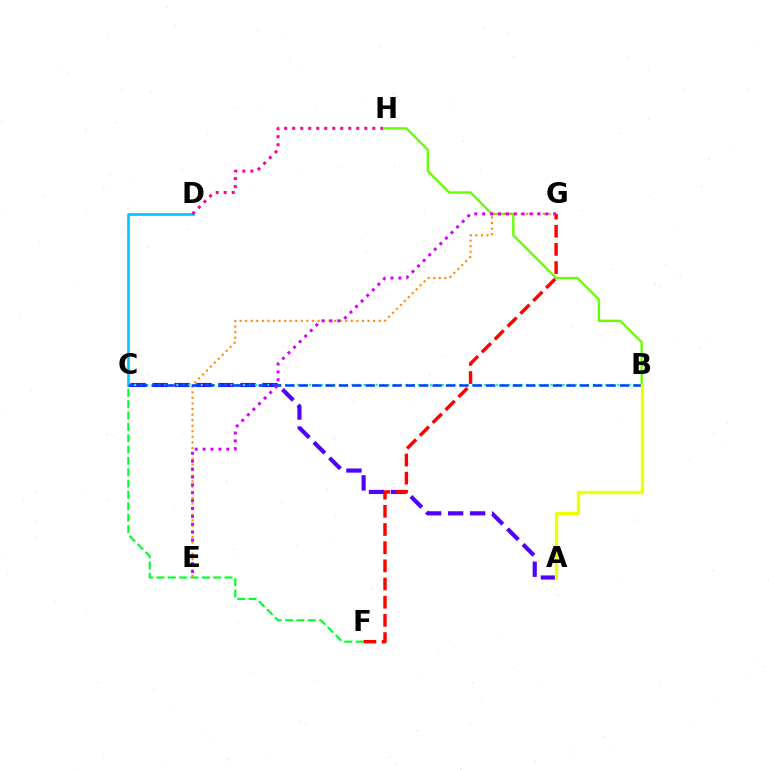{('B', 'H'): [{'color': '#66ff00', 'line_style': 'solid', 'thickness': 1.69}], ('A', 'C'): [{'color': '#4f00ff', 'line_style': 'dashed', 'thickness': 2.99}], ('C', 'D'): [{'color': '#00c7ff', 'line_style': 'solid', 'thickness': 1.92}], ('C', 'F'): [{'color': '#00ff27', 'line_style': 'dashed', 'thickness': 1.54}], ('E', 'G'): [{'color': '#ff8800', 'line_style': 'dotted', 'thickness': 1.51}, {'color': '#d600ff', 'line_style': 'dotted', 'thickness': 2.14}], ('D', 'H'): [{'color': '#ff00a0', 'line_style': 'dotted', 'thickness': 2.18}], ('F', 'G'): [{'color': '#ff0000', 'line_style': 'dashed', 'thickness': 2.47}], ('B', 'C'): [{'color': '#00ffaf', 'line_style': 'dotted', 'thickness': 1.64}, {'color': '#003fff', 'line_style': 'dashed', 'thickness': 1.82}], ('A', 'B'): [{'color': '#eeff00', 'line_style': 'solid', 'thickness': 2.39}]}